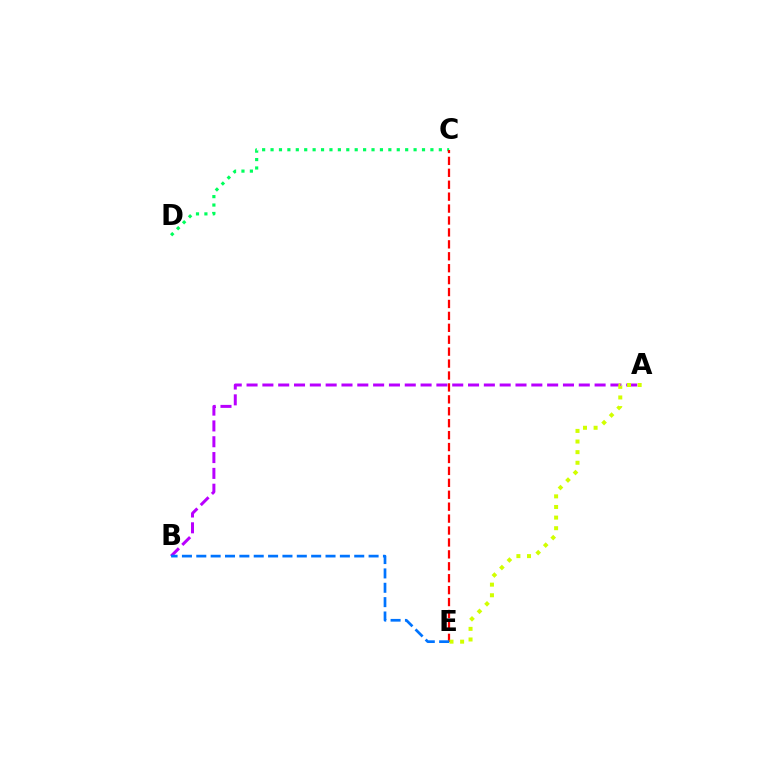{('A', 'B'): [{'color': '#b900ff', 'line_style': 'dashed', 'thickness': 2.15}], ('C', 'D'): [{'color': '#00ff5c', 'line_style': 'dotted', 'thickness': 2.29}], ('C', 'E'): [{'color': '#ff0000', 'line_style': 'dashed', 'thickness': 1.62}], ('A', 'E'): [{'color': '#d1ff00', 'line_style': 'dotted', 'thickness': 2.88}], ('B', 'E'): [{'color': '#0074ff', 'line_style': 'dashed', 'thickness': 1.95}]}